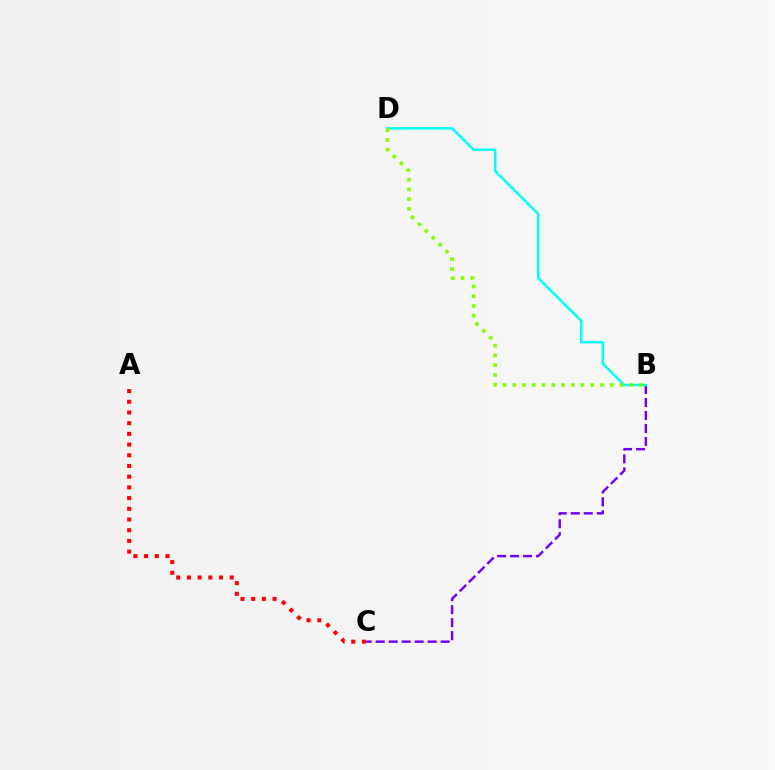{('A', 'C'): [{'color': '#ff0000', 'line_style': 'dotted', 'thickness': 2.91}], ('B', 'C'): [{'color': '#7200ff', 'line_style': 'dashed', 'thickness': 1.76}], ('B', 'D'): [{'color': '#00fff6', 'line_style': 'solid', 'thickness': 1.79}, {'color': '#84ff00', 'line_style': 'dotted', 'thickness': 2.65}]}